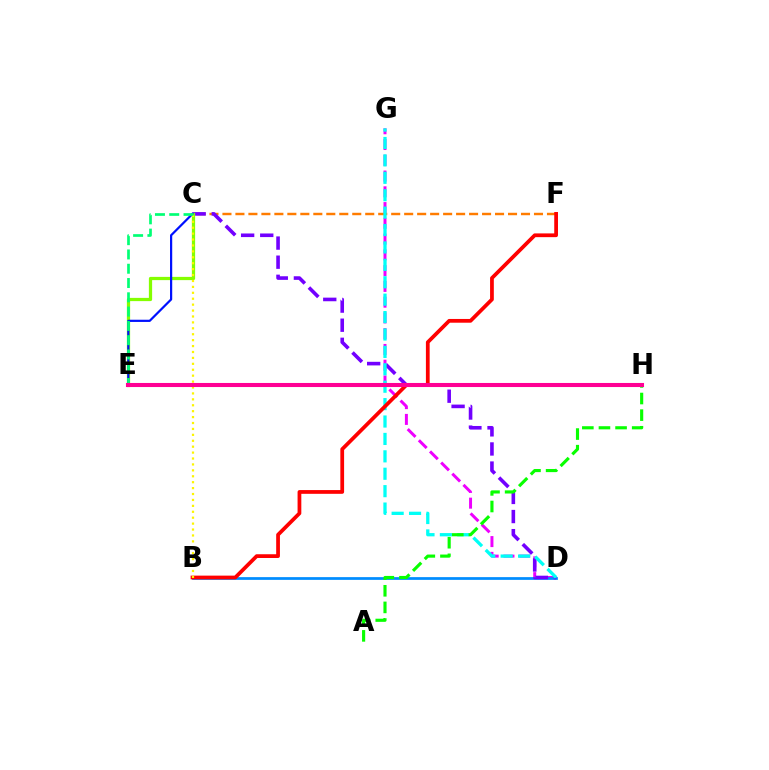{('D', 'G'): [{'color': '#ee00ff', 'line_style': 'dashed', 'thickness': 2.14}, {'color': '#00fff6', 'line_style': 'dashed', 'thickness': 2.36}], ('B', 'D'): [{'color': '#008cff', 'line_style': 'solid', 'thickness': 1.97}], ('C', 'F'): [{'color': '#ff7c00', 'line_style': 'dashed', 'thickness': 1.76}], ('C', 'D'): [{'color': '#7200ff', 'line_style': 'dashed', 'thickness': 2.6}], ('B', 'F'): [{'color': '#ff0000', 'line_style': 'solid', 'thickness': 2.7}], ('A', 'H'): [{'color': '#08ff00', 'line_style': 'dashed', 'thickness': 2.26}], ('C', 'E'): [{'color': '#84ff00', 'line_style': 'solid', 'thickness': 2.33}, {'color': '#0010ff', 'line_style': 'solid', 'thickness': 1.59}, {'color': '#00ff74', 'line_style': 'dashed', 'thickness': 1.94}], ('B', 'C'): [{'color': '#fcf500', 'line_style': 'dotted', 'thickness': 1.61}], ('E', 'H'): [{'color': '#ff0094', 'line_style': 'solid', 'thickness': 2.93}]}